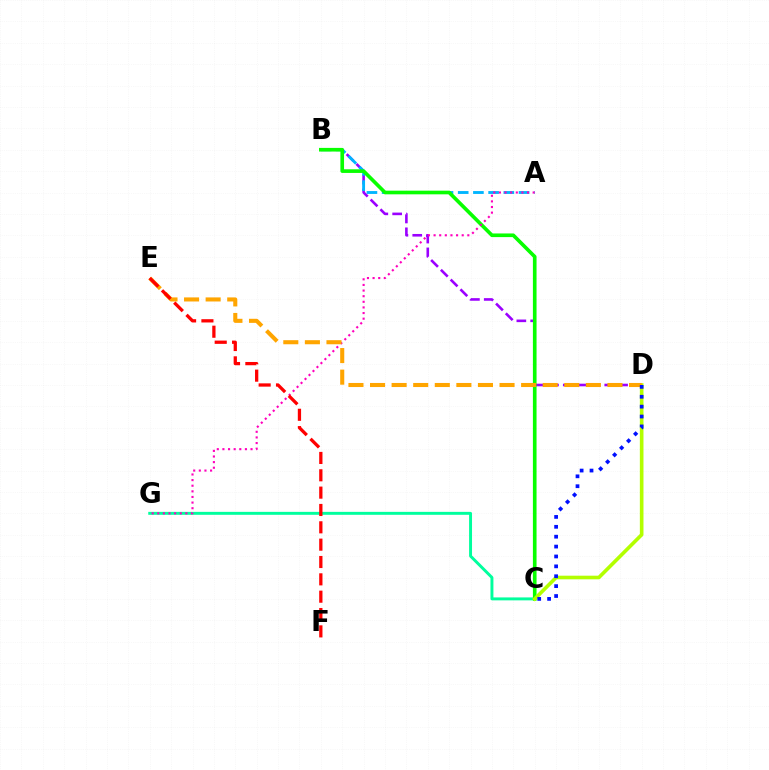{('B', 'D'): [{'color': '#9b00ff', 'line_style': 'dashed', 'thickness': 1.88}], ('A', 'B'): [{'color': '#00b5ff', 'line_style': 'dashed', 'thickness': 2.07}], ('C', 'G'): [{'color': '#00ff9d', 'line_style': 'solid', 'thickness': 2.12}], ('B', 'C'): [{'color': '#08ff00', 'line_style': 'solid', 'thickness': 2.63}], ('C', 'D'): [{'color': '#b3ff00', 'line_style': 'solid', 'thickness': 2.61}, {'color': '#0010ff', 'line_style': 'dotted', 'thickness': 2.69}], ('A', 'G'): [{'color': '#ff00bd', 'line_style': 'dotted', 'thickness': 1.53}], ('D', 'E'): [{'color': '#ffa500', 'line_style': 'dashed', 'thickness': 2.93}], ('E', 'F'): [{'color': '#ff0000', 'line_style': 'dashed', 'thickness': 2.36}]}